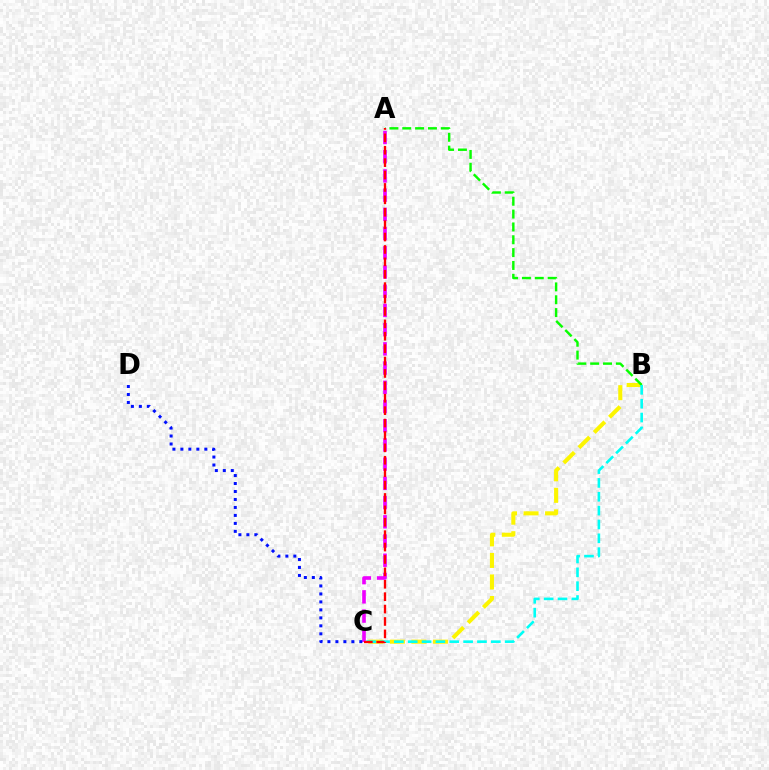{('B', 'C'): [{'color': '#fcf500', 'line_style': 'dashed', 'thickness': 2.93}, {'color': '#00fff6', 'line_style': 'dashed', 'thickness': 1.88}], ('A', 'B'): [{'color': '#08ff00', 'line_style': 'dashed', 'thickness': 1.74}], ('A', 'C'): [{'color': '#ee00ff', 'line_style': 'dashed', 'thickness': 2.61}, {'color': '#ff0000', 'line_style': 'dashed', 'thickness': 1.68}], ('C', 'D'): [{'color': '#0010ff', 'line_style': 'dotted', 'thickness': 2.17}]}